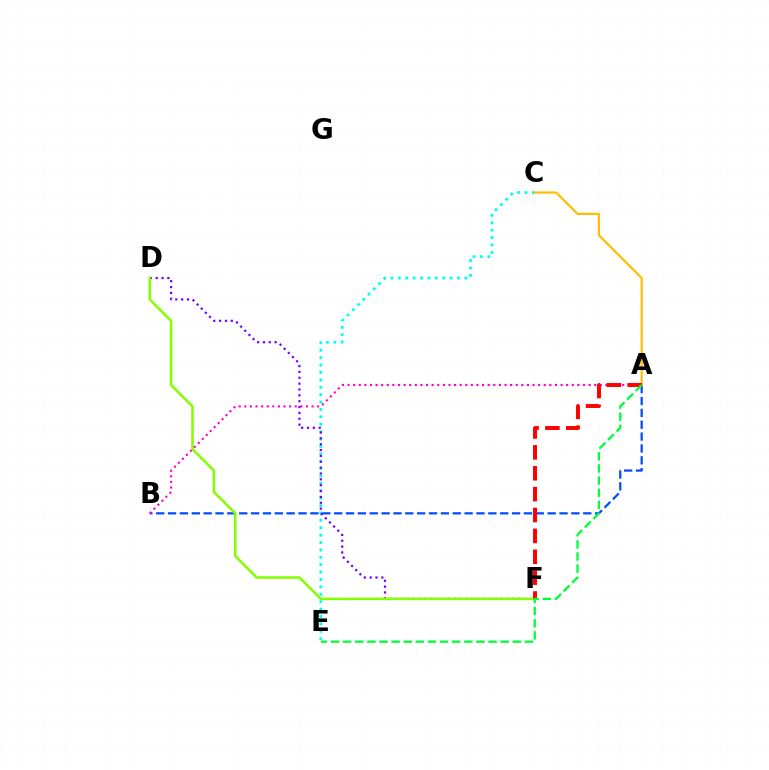{('A', 'B'): [{'color': '#004bff', 'line_style': 'dashed', 'thickness': 1.61}, {'color': '#ff00cf', 'line_style': 'dotted', 'thickness': 1.52}], ('C', 'E'): [{'color': '#00fff6', 'line_style': 'dotted', 'thickness': 2.01}], ('D', 'F'): [{'color': '#7200ff', 'line_style': 'dotted', 'thickness': 1.59}, {'color': '#84ff00', 'line_style': 'solid', 'thickness': 1.83}], ('A', 'C'): [{'color': '#ffbd00', 'line_style': 'solid', 'thickness': 1.56}], ('A', 'F'): [{'color': '#ff0000', 'line_style': 'dashed', 'thickness': 2.84}], ('A', 'E'): [{'color': '#00ff39', 'line_style': 'dashed', 'thickness': 1.65}]}